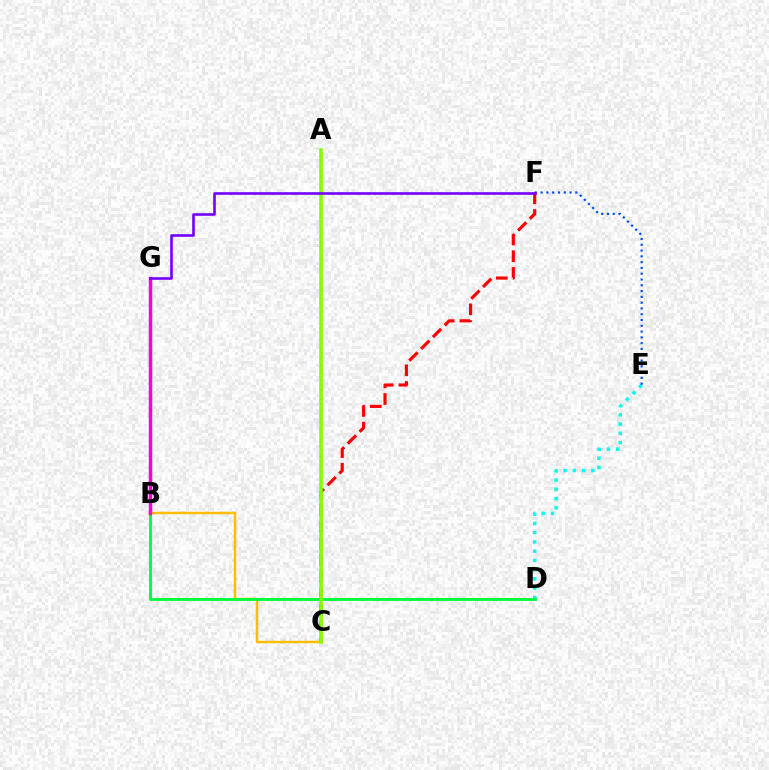{('D', 'E'): [{'color': '#00fff6', 'line_style': 'dotted', 'thickness': 2.51}], ('B', 'C'): [{'color': '#ffbd00', 'line_style': 'solid', 'thickness': 1.77}], ('E', 'F'): [{'color': '#004bff', 'line_style': 'dotted', 'thickness': 1.57}], ('C', 'F'): [{'color': '#ff0000', 'line_style': 'dashed', 'thickness': 2.27}], ('B', 'D'): [{'color': '#00ff39', 'line_style': 'solid', 'thickness': 2.06}], ('B', 'G'): [{'color': '#ff00cf', 'line_style': 'solid', 'thickness': 2.49}], ('A', 'C'): [{'color': '#84ff00', 'line_style': 'solid', 'thickness': 2.61}], ('F', 'G'): [{'color': '#7200ff', 'line_style': 'solid', 'thickness': 1.87}]}